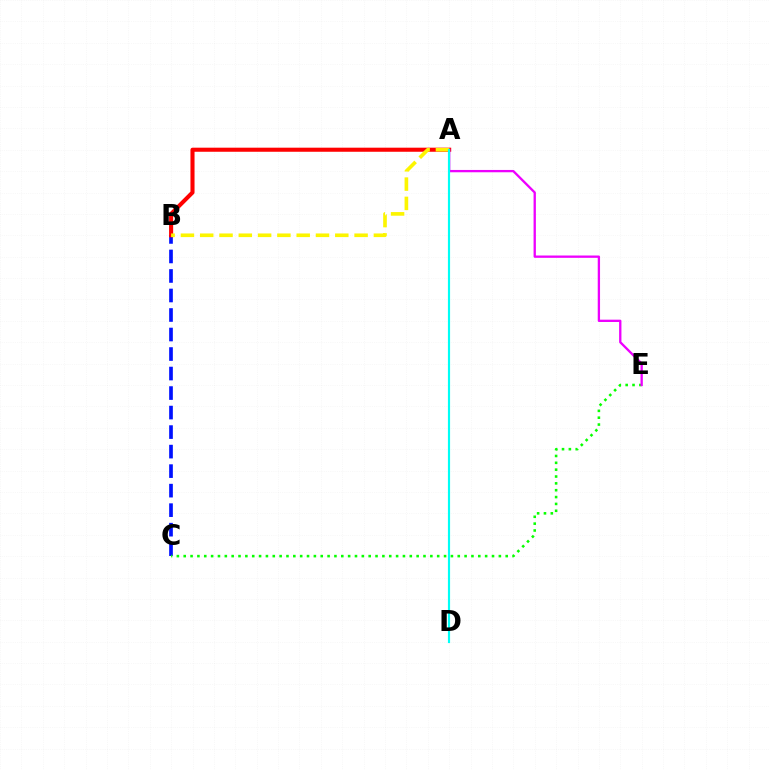{('B', 'C'): [{'color': '#0010ff', 'line_style': 'dashed', 'thickness': 2.65}], ('A', 'B'): [{'color': '#ff0000', 'line_style': 'solid', 'thickness': 2.94}, {'color': '#fcf500', 'line_style': 'dashed', 'thickness': 2.62}], ('C', 'E'): [{'color': '#08ff00', 'line_style': 'dotted', 'thickness': 1.86}], ('A', 'E'): [{'color': '#ee00ff', 'line_style': 'solid', 'thickness': 1.67}], ('A', 'D'): [{'color': '#00fff6', 'line_style': 'solid', 'thickness': 1.56}]}